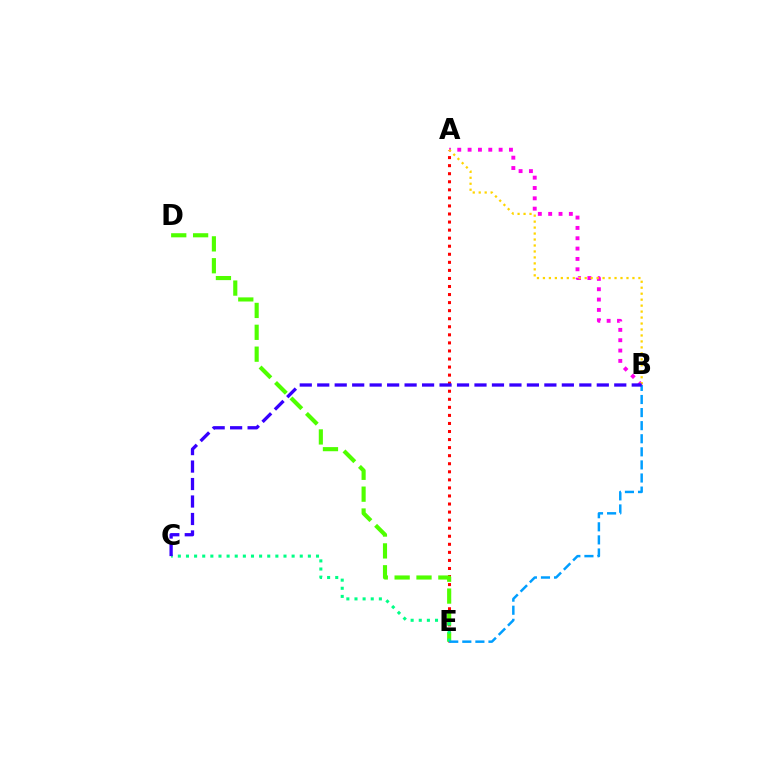{('A', 'E'): [{'color': '#ff0000', 'line_style': 'dotted', 'thickness': 2.19}], ('D', 'E'): [{'color': '#4fff00', 'line_style': 'dashed', 'thickness': 2.97}], ('A', 'B'): [{'color': '#ff00ed', 'line_style': 'dotted', 'thickness': 2.81}, {'color': '#ffd500', 'line_style': 'dotted', 'thickness': 1.62}], ('C', 'E'): [{'color': '#00ff86', 'line_style': 'dotted', 'thickness': 2.21}], ('B', 'E'): [{'color': '#009eff', 'line_style': 'dashed', 'thickness': 1.78}], ('B', 'C'): [{'color': '#3700ff', 'line_style': 'dashed', 'thickness': 2.37}]}